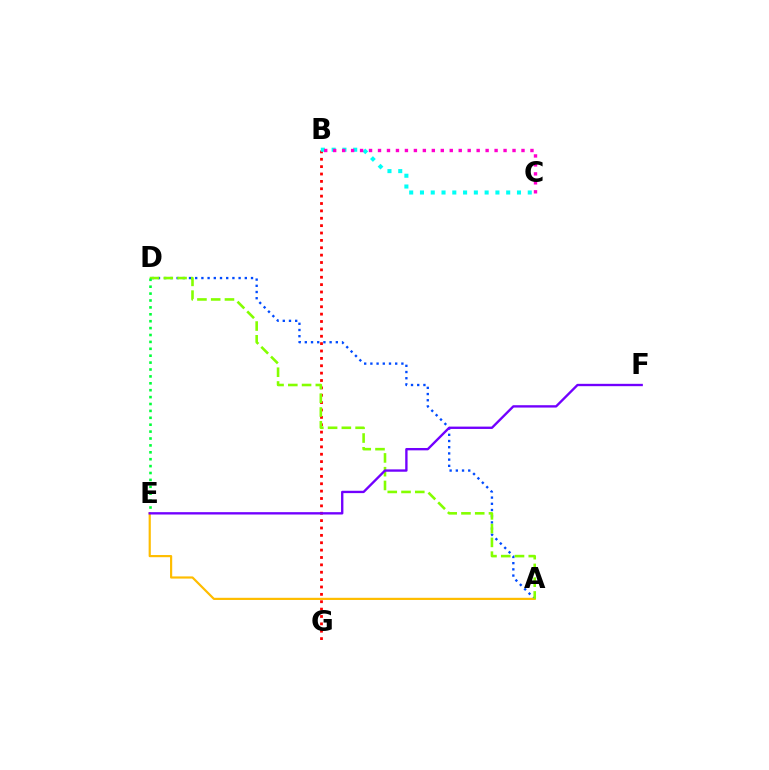{('A', 'D'): [{'color': '#004bff', 'line_style': 'dotted', 'thickness': 1.69}, {'color': '#84ff00', 'line_style': 'dashed', 'thickness': 1.87}], ('B', 'G'): [{'color': '#ff0000', 'line_style': 'dotted', 'thickness': 2.0}], ('A', 'E'): [{'color': '#ffbd00', 'line_style': 'solid', 'thickness': 1.57}], ('B', 'C'): [{'color': '#00fff6', 'line_style': 'dotted', 'thickness': 2.93}, {'color': '#ff00cf', 'line_style': 'dotted', 'thickness': 2.44}], ('D', 'E'): [{'color': '#00ff39', 'line_style': 'dotted', 'thickness': 1.87}], ('E', 'F'): [{'color': '#7200ff', 'line_style': 'solid', 'thickness': 1.69}]}